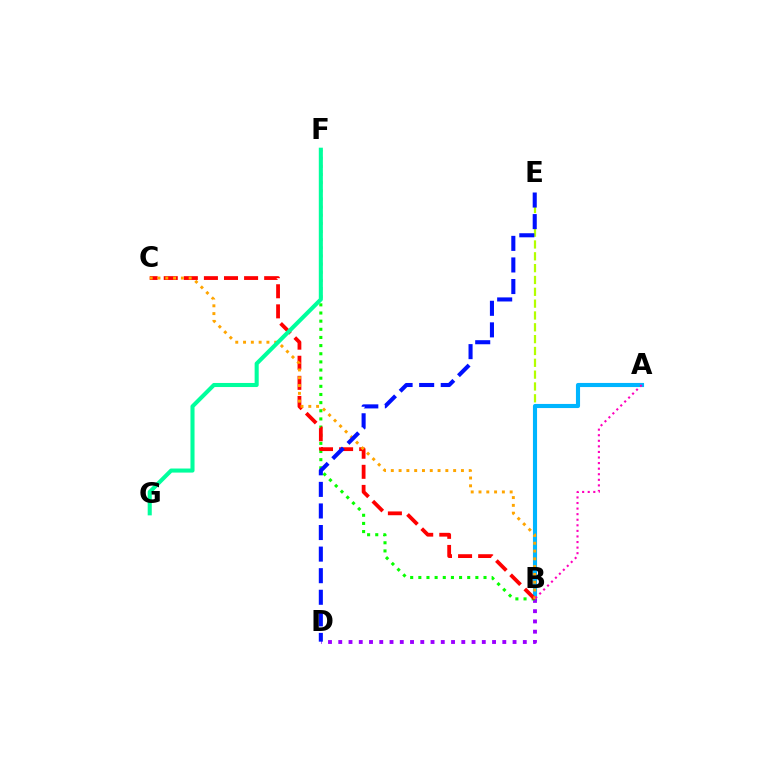{('B', 'E'): [{'color': '#b3ff00', 'line_style': 'dashed', 'thickness': 1.61}], ('A', 'B'): [{'color': '#00b5ff', 'line_style': 'solid', 'thickness': 2.96}, {'color': '#ff00bd', 'line_style': 'dotted', 'thickness': 1.51}], ('B', 'D'): [{'color': '#9b00ff', 'line_style': 'dotted', 'thickness': 2.79}], ('B', 'F'): [{'color': '#08ff00', 'line_style': 'dotted', 'thickness': 2.21}], ('B', 'C'): [{'color': '#ff0000', 'line_style': 'dashed', 'thickness': 2.73}, {'color': '#ffa500', 'line_style': 'dotted', 'thickness': 2.12}], ('F', 'G'): [{'color': '#00ff9d', 'line_style': 'solid', 'thickness': 2.93}], ('D', 'E'): [{'color': '#0010ff', 'line_style': 'dashed', 'thickness': 2.93}]}